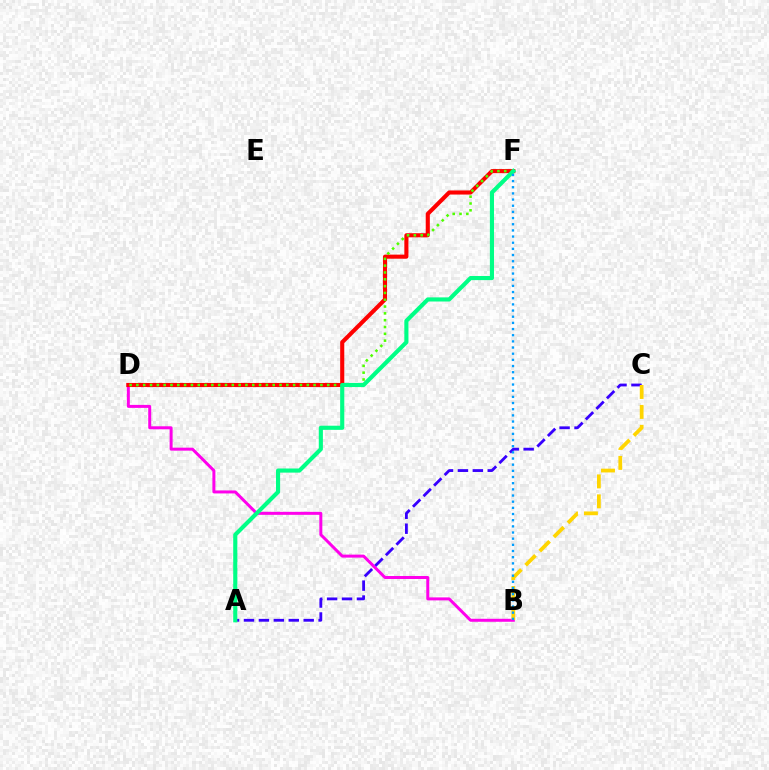{('B', 'D'): [{'color': '#ff00ed', 'line_style': 'solid', 'thickness': 2.15}], ('D', 'F'): [{'color': '#ff0000', 'line_style': 'solid', 'thickness': 2.95}, {'color': '#4fff00', 'line_style': 'dotted', 'thickness': 1.85}], ('A', 'C'): [{'color': '#3700ff', 'line_style': 'dashed', 'thickness': 2.03}], ('A', 'F'): [{'color': '#00ff86', 'line_style': 'solid', 'thickness': 2.97}], ('B', 'C'): [{'color': '#ffd500', 'line_style': 'dashed', 'thickness': 2.71}], ('B', 'F'): [{'color': '#009eff', 'line_style': 'dotted', 'thickness': 1.68}]}